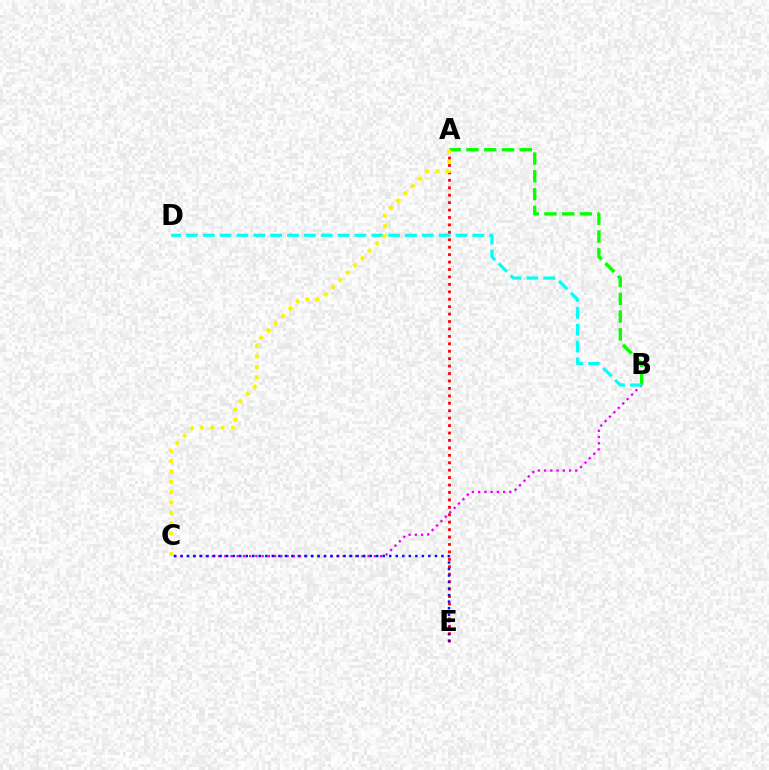{('A', 'B'): [{'color': '#08ff00', 'line_style': 'dashed', 'thickness': 2.41}], ('A', 'E'): [{'color': '#ff0000', 'line_style': 'dotted', 'thickness': 2.02}], ('B', 'C'): [{'color': '#ee00ff', 'line_style': 'dotted', 'thickness': 1.69}], ('B', 'D'): [{'color': '#00fff6', 'line_style': 'dashed', 'thickness': 2.29}], ('A', 'C'): [{'color': '#fcf500', 'line_style': 'dotted', 'thickness': 2.8}], ('C', 'E'): [{'color': '#0010ff', 'line_style': 'dotted', 'thickness': 1.77}]}